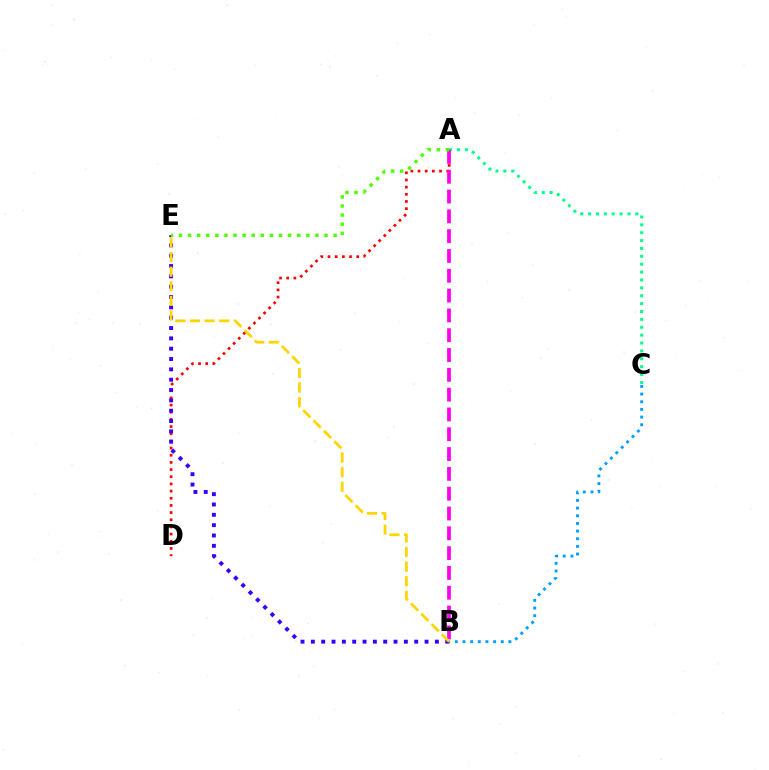{('A', 'C'): [{'color': '#00ff86', 'line_style': 'dotted', 'thickness': 2.14}], ('B', 'C'): [{'color': '#009eff', 'line_style': 'dotted', 'thickness': 2.08}], ('A', 'D'): [{'color': '#ff0000', 'line_style': 'dotted', 'thickness': 1.95}], ('B', 'E'): [{'color': '#3700ff', 'line_style': 'dotted', 'thickness': 2.81}, {'color': '#ffd500', 'line_style': 'dashed', 'thickness': 1.98}], ('A', 'B'): [{'color': '#ff00ed', 'line_style': 'dashed', 'thickness': 2.69}], ('A', 'E'): [{'color': '#4fff00', 'line_style': 'dotted', 'thickness': 2.47}]}